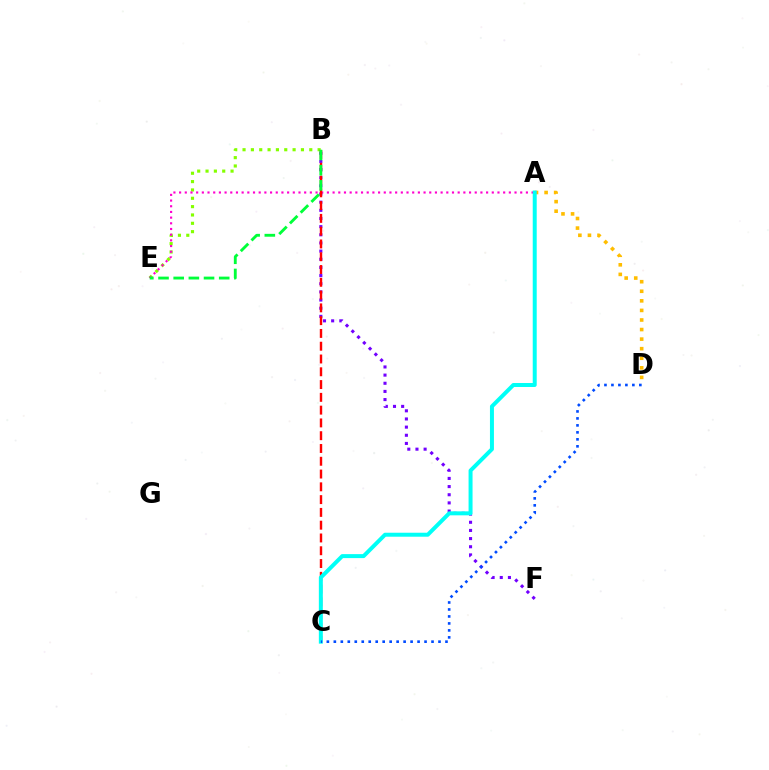{('A', 'D'): [{'color': '#ffbd00', 'line_style': 'dotted', 'thickness': 2.6}], ('B', 'F'): [{'color': '#7200ff', 'line_style': 'dotted', 'thickness': 2.22}], ('B', 'E'): [{'color': '#84ff00', 'line_style': 'dotted', 'thickness': 2.27}, {'color': '#00ff39', 'line_style': 'dashed', 'thickness': 2.06}], ('A', 'E'): [{'color': '#ff00cf', 'line_style': 'dotted', 'thickness': 1.54}], ('B', 'C'): [{'color': '#ff0000', 'line_style': 'dashed', 'thickness': 1.74}], ('A', 'C'): [{'color': '#00fff6', 'line_style': 'solid', 'thickness': 2.87}], ('C', 'D'): [{'color': '#004bff', 'line_style': 'dotted', 'thickness': 1.9}]}